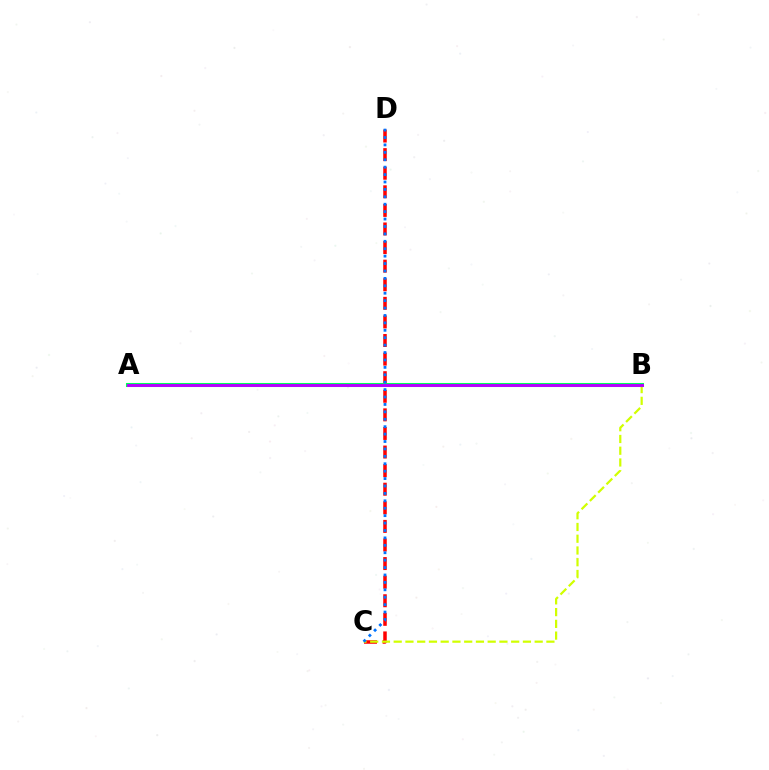{('C', 'D'): [{'color': '#ff0000', 'line_style': 'dashed', 'thickness': 2.53}, {'color': '#0074ff', 'line_style': 'dotted', 'thickness': 2.01}], ('B', 'C'): [{'color': '#d1ff00', 'line_style': 'dashed', 'thickness': 1.6}], ('A', 'B'): [{'color': '#00ff5c', 'line_style': 'solid', 'thickness': 2.92}, {'color': '#b900ff', 'line_style': 'solid', 'thickness': 2.11}]}